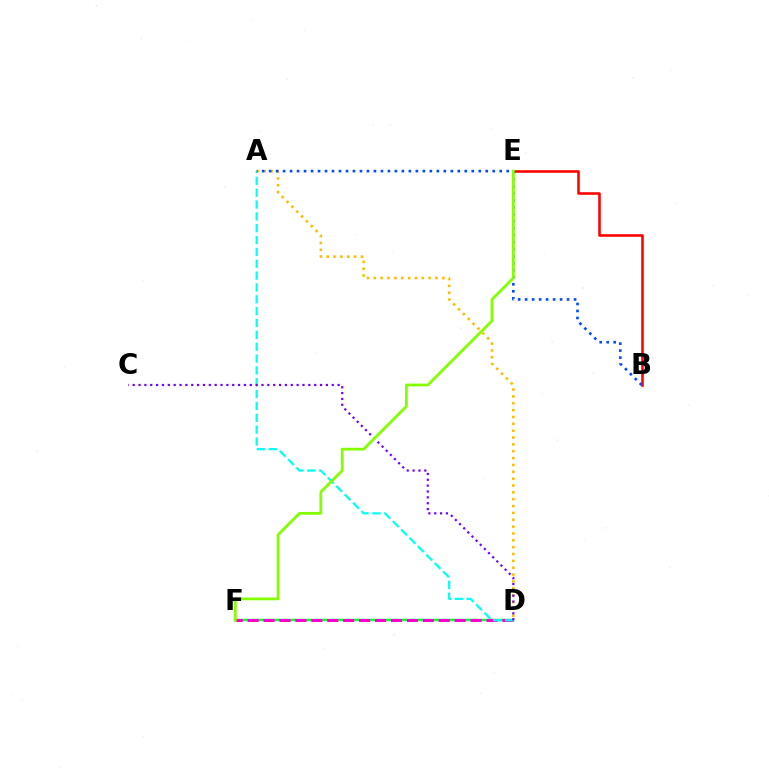{('B', 'E'): [{'color': '#ff0000', 'line_style': 'solid', 'thickness': 1.85}], ('D', 'F'): [{'color': '#00ff39', 'line_style': 'solid', 'thickness': 1.73}, {'color': '#ff00cf', 'line_style': 'dashed', 'thickness': 2.16}], ('A', 'D'): [{'color': '#ffbd00', 'line_style': 'dotted', 'thickness': 1.86}, {'color': '#00fff6', 'line_style': 'dashed', 'thickness': 1.61}], ('A', 'B'): [{'color': '#004bff', 'line_style': 'dotted', 'thickness': 1.9}], ('C', 'D'): [{'color': '#7200ff', 'line_style': 'dotted', 'thickness': 1.59}], ('E', 'F'): [{'color': '#84ff00', 'line_style': 'solid', 'thickness': 2.0}]}